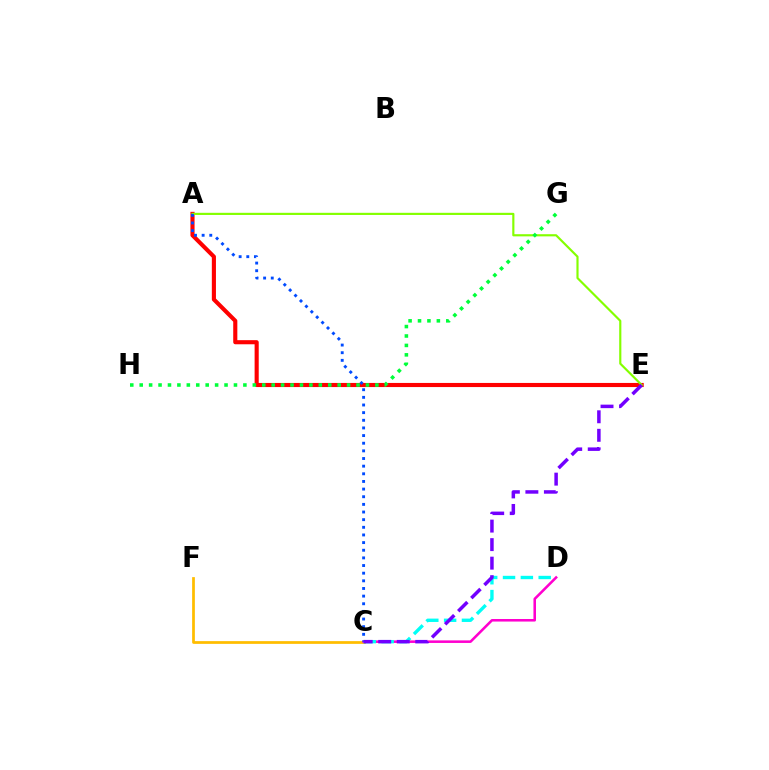{('A', 'E'): [{'color': '#ff0000', 'line_style': 'solid', 'thickness': 2.96}, {'color': '#84ff00', 'line_style': 'solid', 'thickness': 1.56}], ('C', 'F'): [{'color': '#ffbd00', 'line_style': 'solid', 'thickness': 1.97}], ('C', 'D'): [{'color': '#ff00cf', 'line_style': 'solid', 'thickness': 1.84}, {'color': '#00fff6', 'line_style': 'dashed', 'thickness': 2.42}], ('G', 'H'): [{'color': '#00ff39', 'line_style': 'dotted', 'thickness': 2.56}], ('A', 'C'): [{'color': '#004bff', 'line_style': 'dotted', 'thickness': 2.08}], ('C', 'E'): [{'color': '#7200ff', 'line_style': 'dashed', 'thickness': 2.52}]}